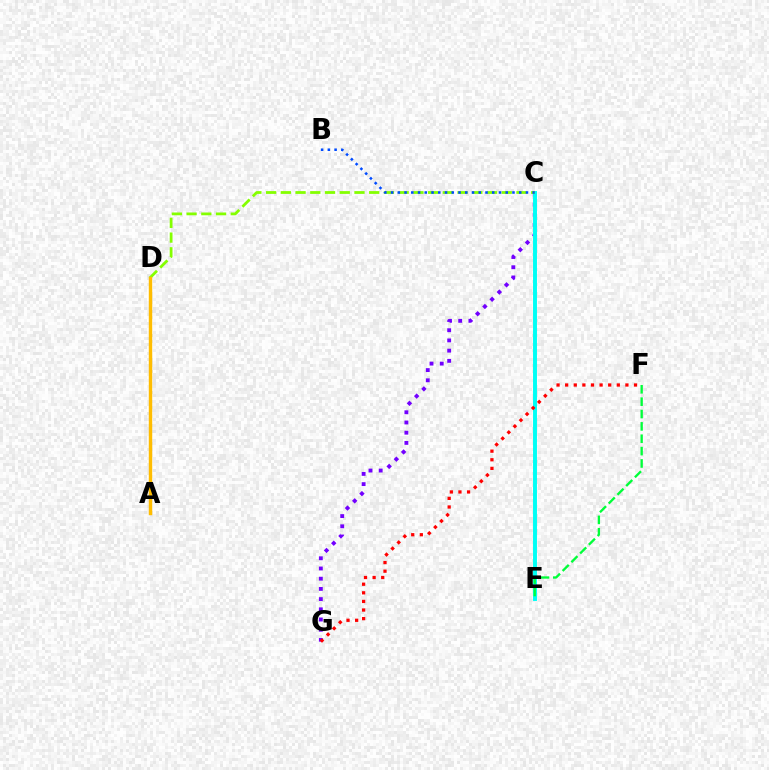{('C', 'G'): [{'color': '#7200ff', 'line_style': 'dotted', 'thickness': 2.77}], ('C', 'E'): [{'color': '#00fff6', 'line_style': 'solid', 'thickness': 2.83}], ('C', 'D'): [{'color': '#84ff00', 'line_style': 'dashed', 'thickness': 2.0}], ('A', 'D'): [{'color': '#ff00cf', 'line_style': 'dotted', 'thickness': 2.03}, {'color': '#ffbd00', 'line_style': 'solid', 'thickness': 2.47}], ('B', 'C'): [{'color': '#004bff', 'line_style': 'dotted', 'thickness': 1.83}], ('E', 'F'): [{'color': '#00ff39', 'line_style': 'dashed', 'thickness': 1.68}], ('F', 'G'): [{'color': '#ff0000', 'line_style': 'dotted', 'thickness': 2.34}]}